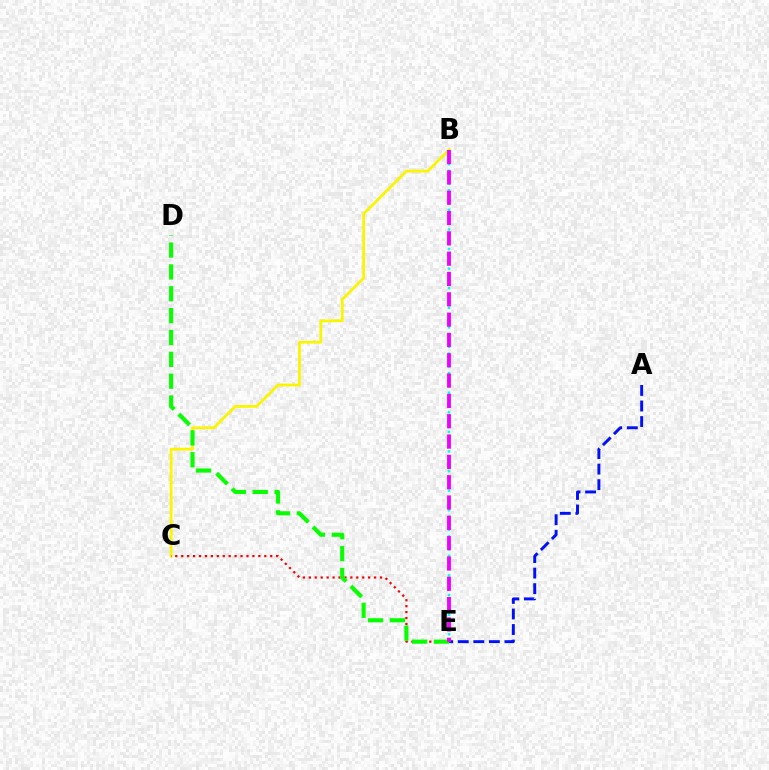{('B', 'E'): [{'color': '#00fff6', 'line_style': 'dotted', 'thickness': 1.77}, {'color': '#ee00ff', 'line_style': 'dashed', 'thickness': 2.76}], ('B', 'C'): [{'color': '#fcf500', 'line_style': 'solid', 'thickness': 2.0}], ('A', 'E'): [{'color': '#0010ff', 'line_style': 'dashed', 'thickness': 2.11}], ('C', 'E'): [{'color': '#ff0000', 'line_style': 'dotted', 'thickness': 1.61}], ('D', 'E'): [{'color': '#08ff00', 'line_style': 'dashed', 'thickness': 2.97}]}